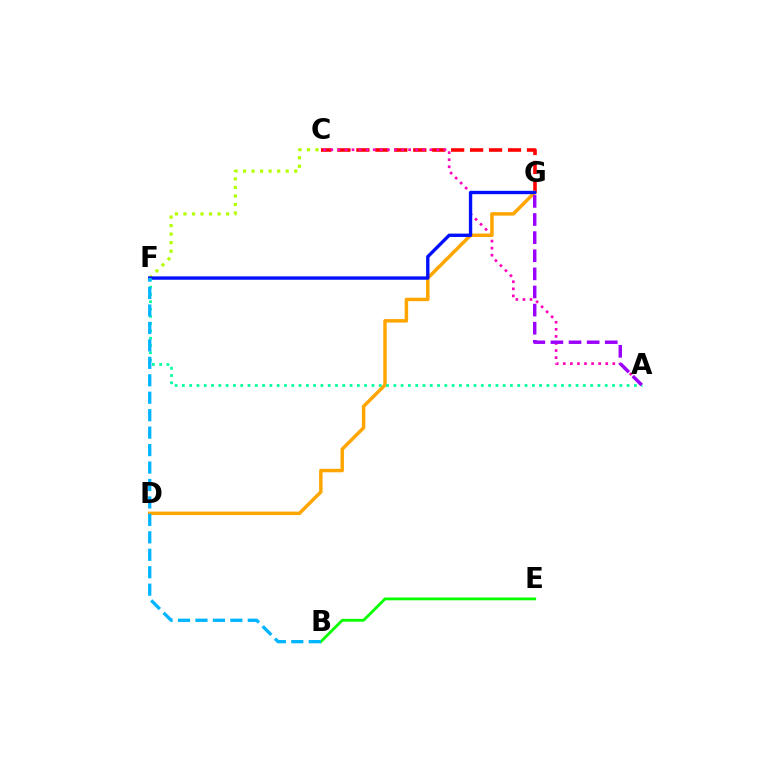{('B', 'E'): [{'color': '#08ff00', 'line_style': 'solid', 'thickness': 2.01}], ('C', 'G'): [{'color': '#ff0000', 'line_style': 'dashed', 'thickness': 2.58}], ('A', 'C'): [{'color': '#ff00bd', 'line_style': 'dotted', 'thickness': 1.92}], ('D', 'G'): [{'color': '#ffa500', 'line_style': 'solid', 'thickness': 2.5}], ('C', 'F'): [{'color': '#b3ff00', 'line_style': 'dotted', 'thickness': 2.32}], ('F', 'G'): [{'color': '#0010ff', 'line_style': 'solid', 'thickness': 2.42}], ('A', 'F'): [{'color': '#00ff9d', 'line_style': 'dotted', 'thickness': 1.98}], ('B', 'F'): [{'color': '#00b5ff', 'line_style': 'dashed', 'thickness': 2.37}], ('A', 'G'): [{'color': '#9b00ff', 'line_style': 'dashed', 'thickness': 2.46}]}